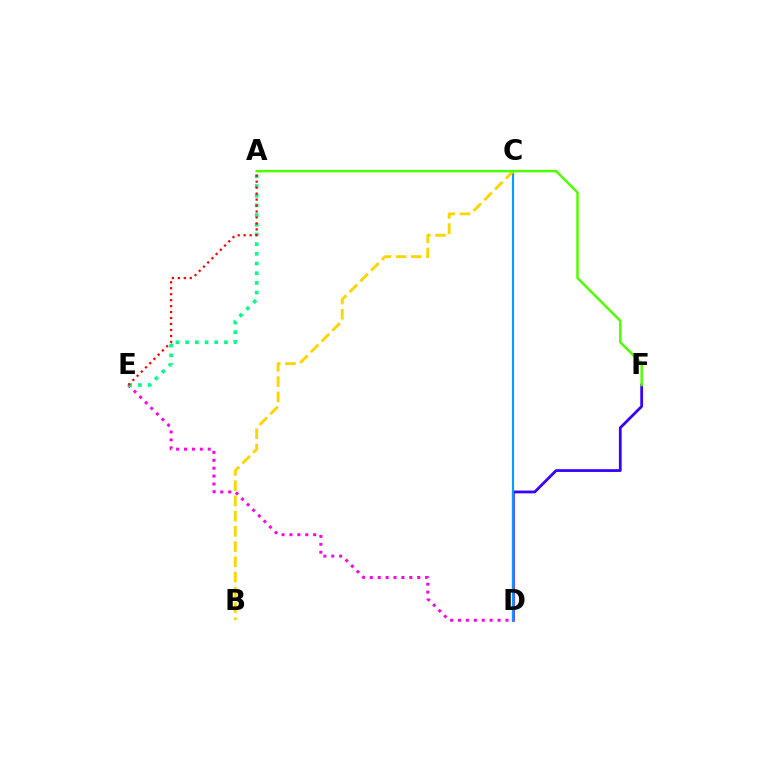{('D', 'F'): [{'color': '#3700ff', 'line_style': 'solid', 'thickness': 2.0}], ('D', 'E'): [{'color': '#ff00ed', 'line_style': 'dotted', 'thickness': 2.15}], ('A', 'E'): [{'color': '#00ff86', 'line_style': 'dotted', 'thickness': 2.63}, {'color': '#ff0000', 'line_style': 'dotted', 'thickness': 1.62}], ('C', 'D'): [{'color': '#009eff', 'line_style': 'solid', 'thickness': 1.56}], ('B', 'C'): [{'color': '#ffd500', 'line_style': 'dashed', 'thickness': 2.07}], ('A', 'F'): [{'color': '#4fff00', 'line_style': 'solid', 'thickness': 1.79}]}